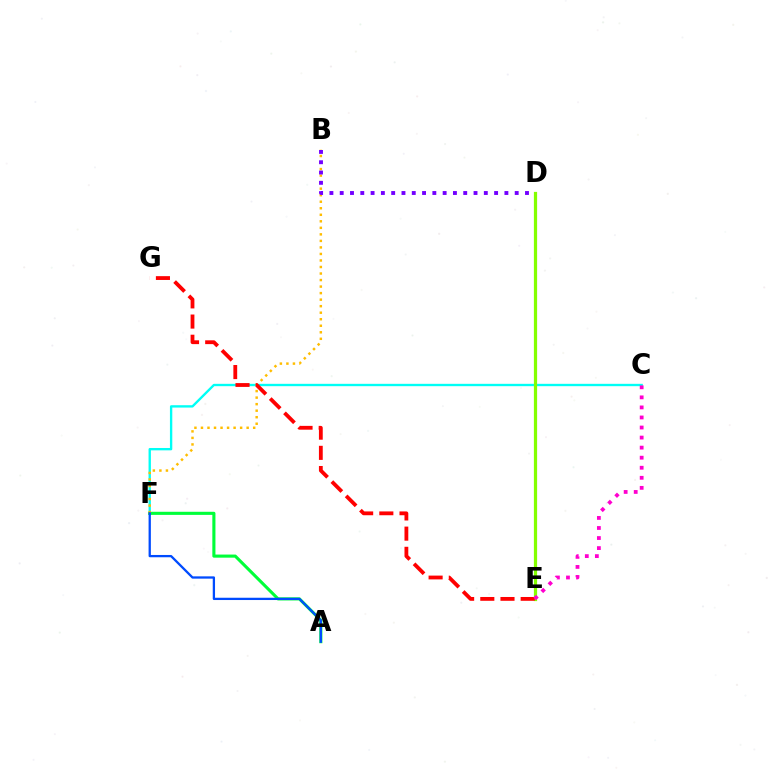{('C', 'F'): [{'color': '#00fff6', 'line_style': 'solid', 'thickness': 1.69}], ('A', 'F'): [{'color': '#00ff39', 'line_style': 'solid', 'thickness': 2.23}, {'color': '#004bff', 'line_style': 'solid', 'thickness': 1.65}], ('B', 'F'): [{'color': '#ffbd00', 'line_style': 'dotted', 'thickness': 1.77}], ('D', 'E'): [{'color': '#84ff00', 'line_style': 'solid', 'thickness': 2.32}], ('E', 'G'): [{'color': '#ff0000', 'line_style': 'dashed', 'thickness': 2.74}], ('C', 'E'): [{'color': '#ff00cf', 'line_style': 'dotted', 'thickness': 2.73}], ('B', 'D'): [{'color': '#7200ff', 'line_style': 'dotted', 'thickness': 2.8}]}